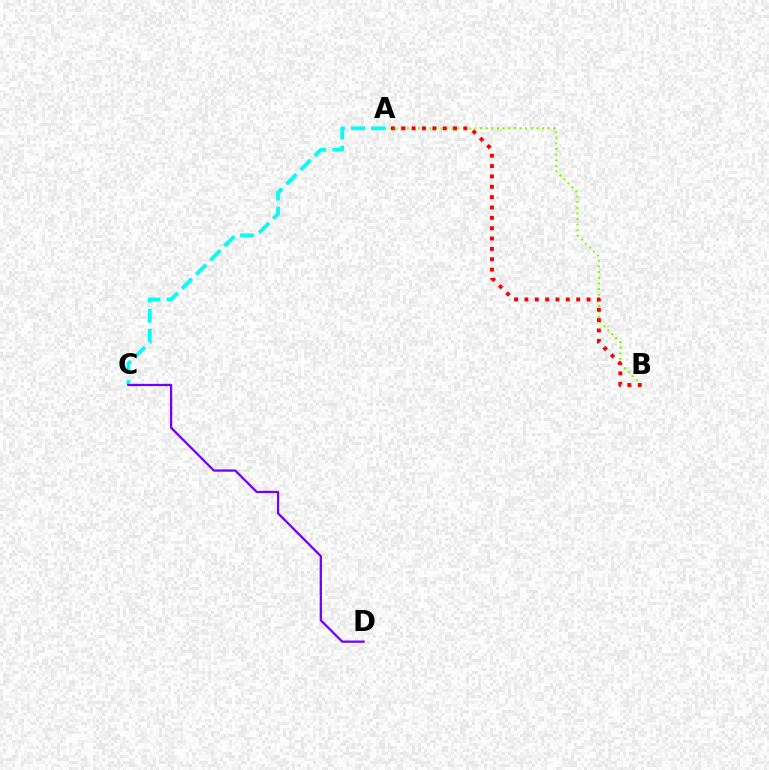{('A', 'B'): [{'color': '#84ff00', 'line_style': 'dotted', 'thickness': 1.53}, {'color': '#ff0000', 'line_style': 'dotted', 'thickness': 2.81}], ('A', 'C'): [{'color': '#00fff6', 'line_style': 'dashed', 'thickness': 2.72}], ('C', 'D'): [{'color': '#7200ff', 'line_style': 'solid', 'thickness': 1.63}]}